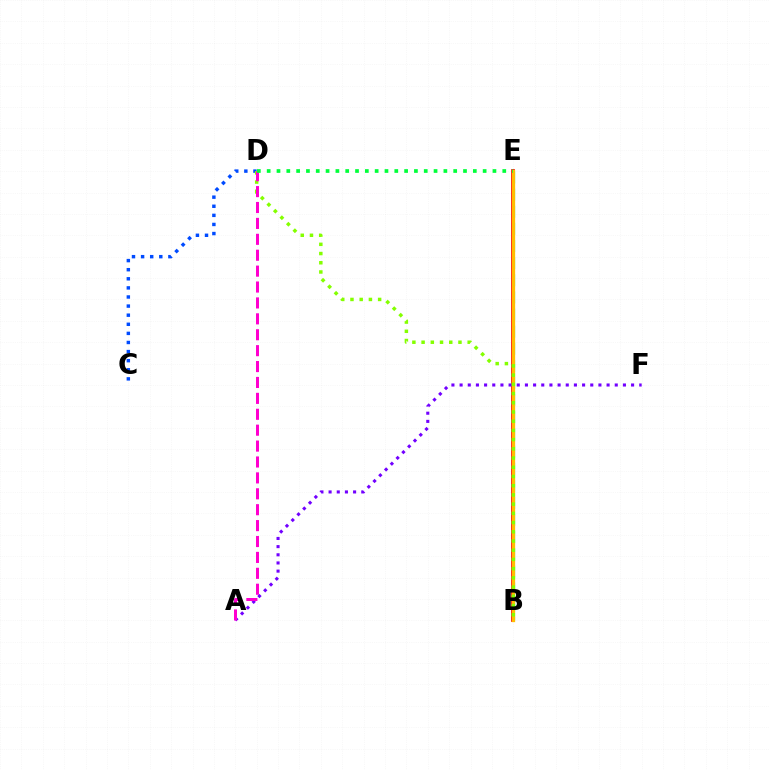{('B', 'E'): [{'color': '#00fff6', 'line_style': 'dashed', 'thickness': 2.33}, {'color': '#ff0000', 'line_style': 'solid', 'thickness': 2.68}, {'color': '#ffbd00', 'line_style': 'solid', 'thickness': 2.37}], ('A', 'F'): [{'color': '#7200ff', 'line_style': 'dotted', 'thickness': 2.22}], ('C', 'D'): [{'color': '#004bff', 'line_style': 'dotted', 'thickness': 2.47}], ('B', 'D'): [{'color': '#84ff00', 'line_style': 'dotted', 'thickness': 2.5}], ('A', 'D'): [{'color': '#ff00cf', 'line_style': 'dashed', 'thickness': 2.16}], ('D', 'E'): [{'color': '#00ff39', 'line_style': 'dotted', 'thickness': 2.67}]}